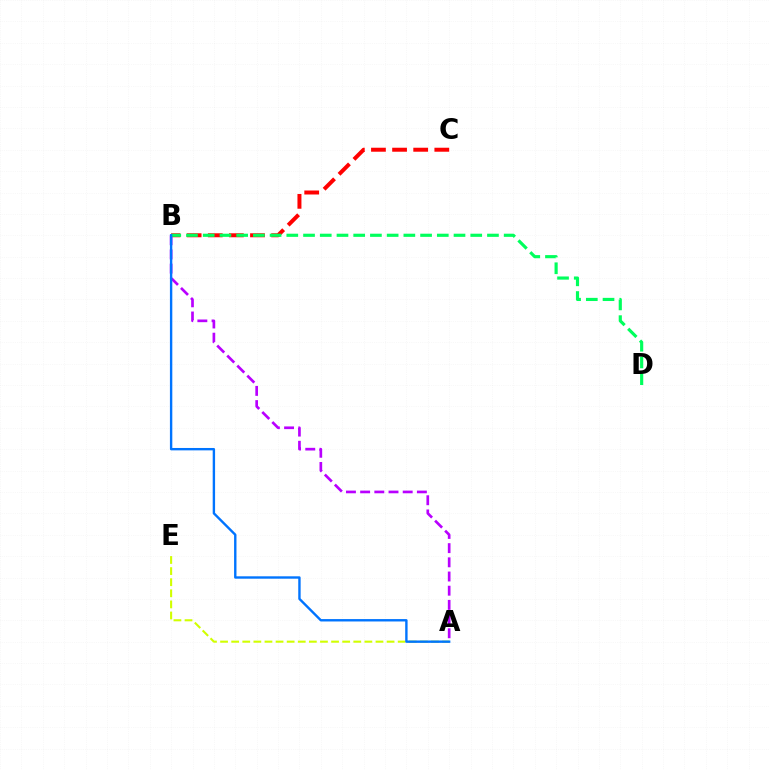{('A', 'E'): [{'color': '#d1ff00', 'line_style': 'dashed', 'thickness': 1.51}], ('B', 'C'): [{'color': '#ff0000', 'line_style': 'dashed', 'thickness': 2.87}], ('A', 'B'): [{'color': '#b900ff', 'line_style': 'dashed', 'thickness': 1.93}, {'color': '#0074ff', 'line_style': 'solid', 'thickness': 1.72}], ('B', 'D'): [{'color': '#00ff5c', 'line_style': 'dashed', 'thickness': 2.27}]}